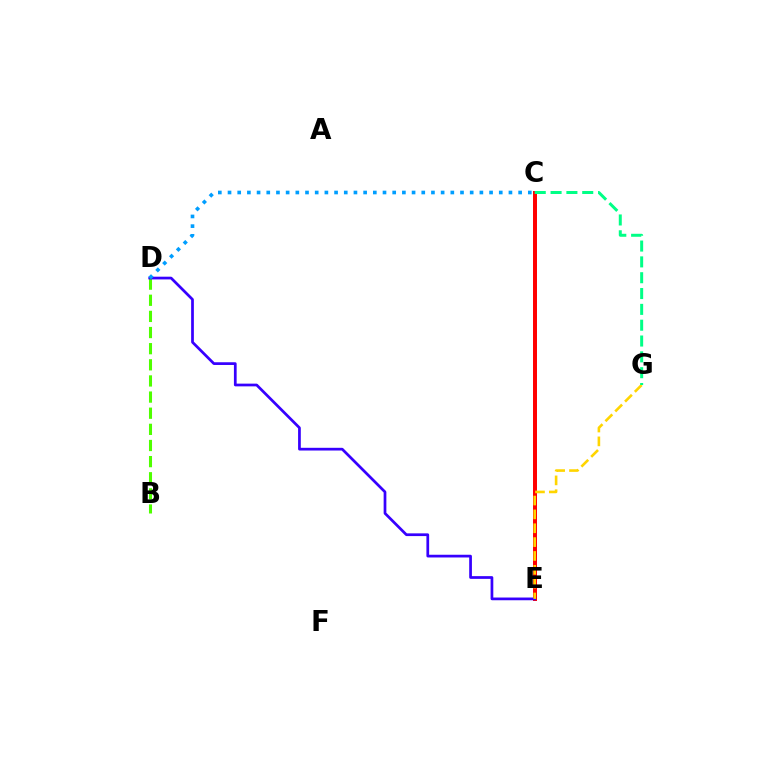{('C', 'E'): [{'color': '#ff00ed', 'line_style': 'dotted', 'thickness': 2.01}, {'color': '#ff0000', 'line_style': 'solid', 'thickness': 2.86}], ('B', 'D'): [{'color': '#4fff00', 'line_style': 'dashed', 'thickness': 2.19}], ('D', 'E'): [{'color': '#3700ff', 'line_style': 'solid', 'thickness': 1.96}], ('E', 'G'): [{'color': '#ffd500', 'line_style': 'dashed', 'thickness': 1.88}], ('C', 'D'): [{'color': '#009eff', 'line_style': 'dotted', 'thickness': 2.63}], ('C', 'G'): [{'color': '#00ff86', 'line_style': 'dashed', 'thickness': 2.15}]}